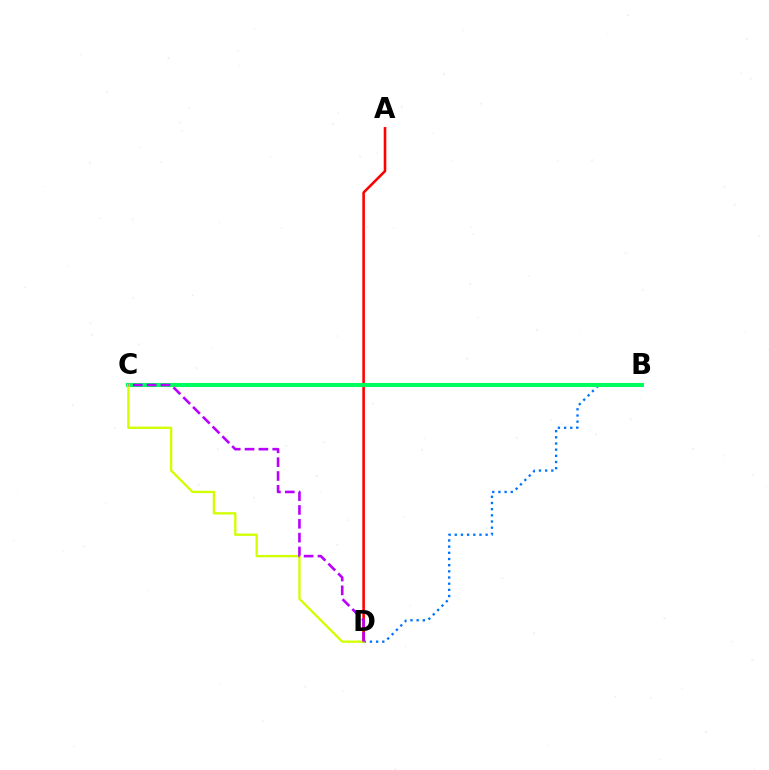{('A', 'D'): [{'color': '#ff0000', 'line_style': 'solid', 'thickness': 1.86}], ('B', 'D'): [{'color': '#0074ff', 'line_style': 'dotted', 'thickness': 1.68}], ('B', 'C'): [{'color': '#00ff5c', 'line_style': 'solid', 'thickness': 2.91}], ('C', 'D'): [{'color': '#d1ff00', 'line_style': 'solid', 'thickness': 1.67}, {'color': '#b900ff', 'line_style': 'dashed', 'thickness': 1.88}]}